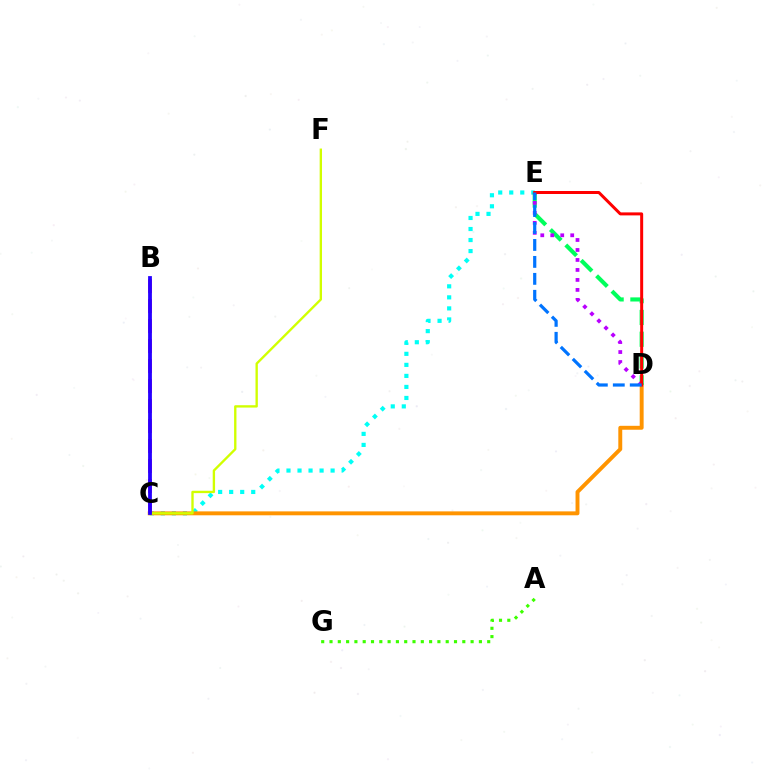{('C', 'E'): [{'color': '#00fff6', 'line_style': 'dotted', 'thickness': 3.0}], ('C', 'D'): [{'color': '#ff9400', 'line_style': 'solid', 'thickness': 2.82}], ('D', 'E'): [{'color': '#00ff5c', 'line_style': 'dashed', 'thickness': 2.96}, {'color': '#b900ff', 'line_style': 'dotted', 'thickness': 2.71}, {'color': '#ff0000', 'line_style': 'solid', 'thickness': 2.16}, {'color': '#0074ff', 'line_style': 'dashed', 'thickness': 2.3}], ('C', 'F'): [{'color': '#d1ff00', 'line_style': 'solid', 'thickness': 1.69}], ('B', 'C'): [{'color': '#ff00ac', 'line_style': 'dashed', 'thickness': 2.72}, {'color': '#2500ff', 'line_style': 'solid', 'thickness': 2.72}], ('A', 'G'): [{'color': '#3dff00', 'line_style': 'dotted', 'thickness': 2.26}]}